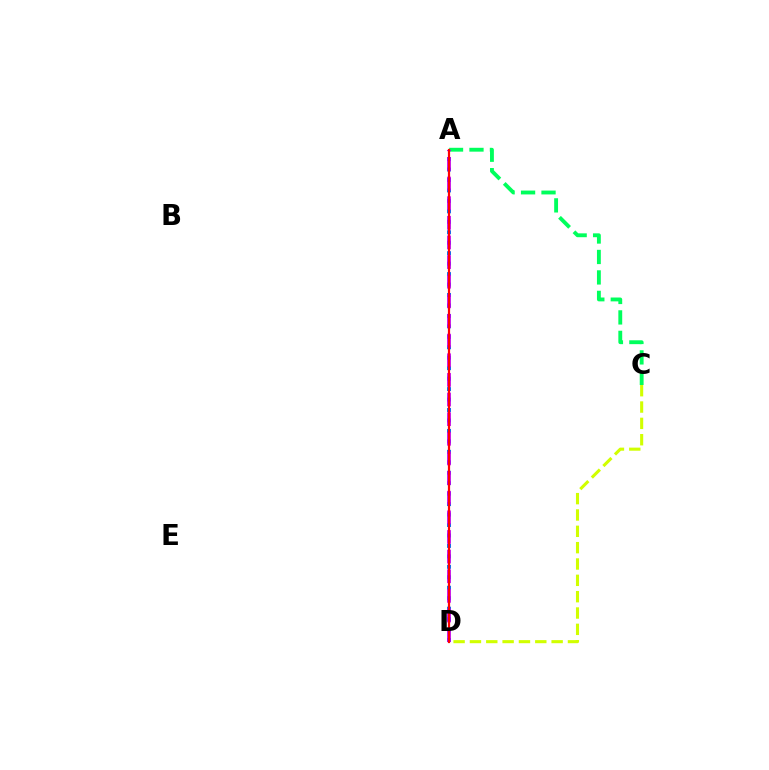{('A', 'C'): [{'color': '#00ff5c', 'line_style': 'dashed', 'thickness': 2.78}], ('C', 'D'): [{'color': '#d1ff00', 'line_style': 'dashed', 'thickness': 2.22}], ('A', 'D'): [{'color': '#0074ff', 'line_style': 'dotted', 'thickness': 2.84}, {'color': '#b900ff', 'line_style': 'dashed', 'thickness': 2.67}, {'color': '#ff0000', 'line_style': 'solid', 'thickness': 1.59}]}